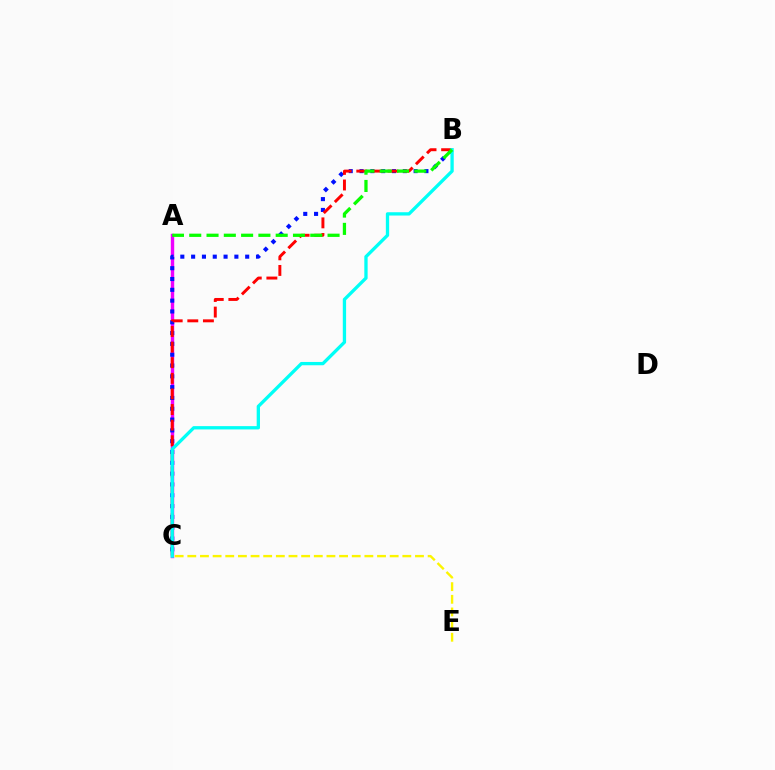{('A', 'C'): [{'color': '#ee00ff', 'line_style': 'solid', 'thickness': 2.45}], ('B', 'C'): [{'color': '#0010ff', 'line_style': 'dotted', 'thickness': 2.94}, {'color': '#ff0000', 'line_style': 'dashed', 'thickness': 2.12}, {'color': '#00fff6', 'line_style': 'solid', 'thickness': 2.38}], ('C', 'E'): [{'color': '#fcf500', 'line_style': 'dashed', 'thickness': 1.72}], ('A', 'B'): [{'color': '#08ff00', 'line_style': 'dashed', 'thickness': 2.35}]}